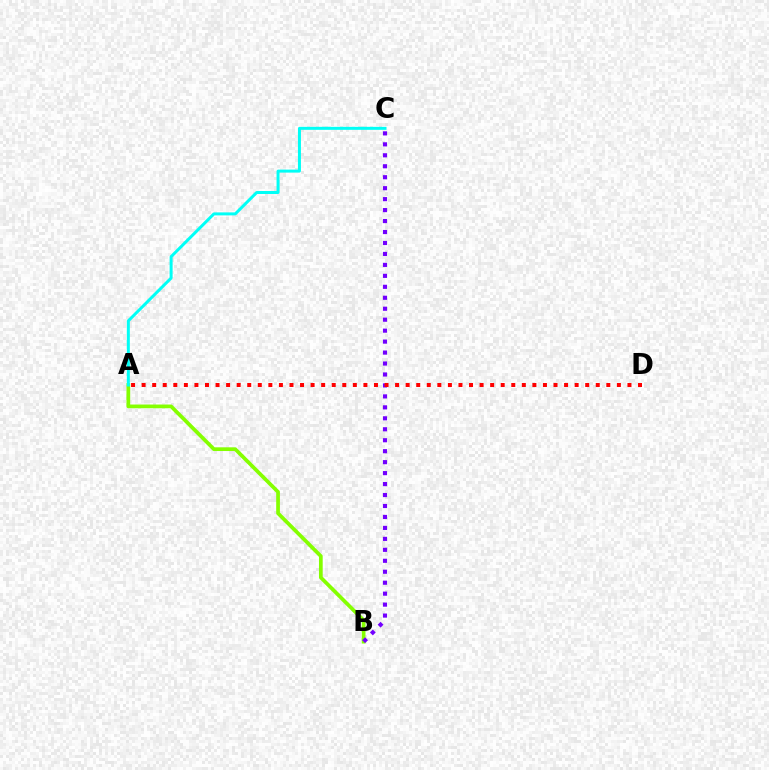{('A', 'B'): [{'color': '#84ff00', 'line_style': 'solid', 'thickness': 2.68}], ('A', 'C'): [{'color': '#00fff6', 'line_style': 'solid', 'thickness': 2.15}], ('B', 'C'): [{'color': '#7200ff', 'line_style': 'dotted', 'thickness': 2.98}], ('A', 'D'): [{'color': '#ff0000', 'line_style': 'dotted', 'thickness': 2.87}]}